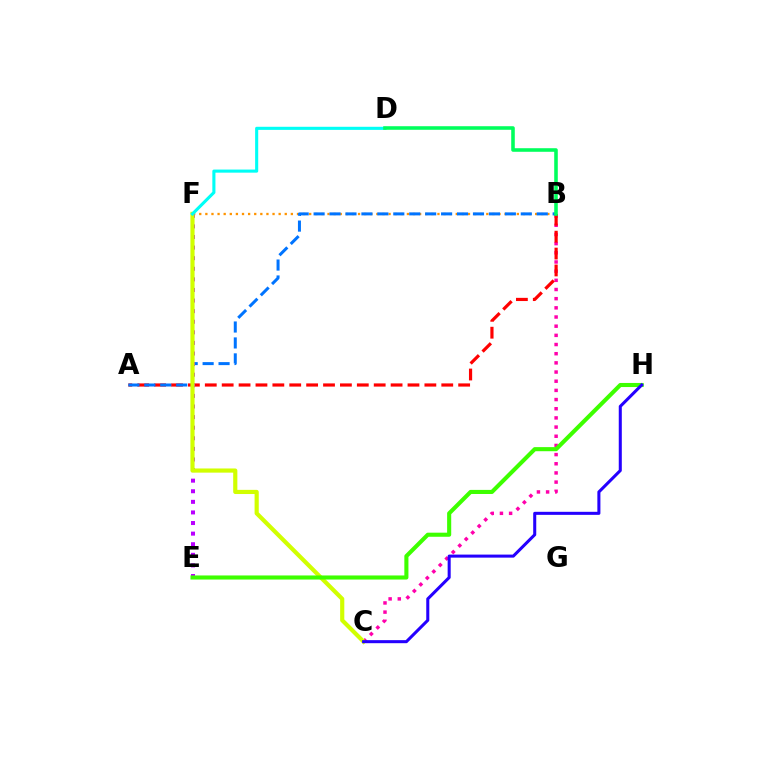{('B', 'C'): [{'color': '#ff00ac', 'line_style': 'dotted', 'thickness': 2.49}], ('B', 'F'): [{'color': '#ff9400', 'line_style': 'dotted', 'thickness': 1.66}], ('A', 'B'): [{'color': '#ff0000', 'line_style': 'dashed', 'thickness': 2.29}, {'color': '#0074ff', 'line_style': 'dashed', 'thickness': 2.17}], ('E', 'F'): [{'color': '#b900ff', 'line_style': 'dotted', 'thickness': 2.88}], ('C', 'F'): [{'color': '#d1ff00', 'line_style': 'solid', 'thickness': 3.0}], ('D', 'F'): [{'color': '#00fff6', 'line_style': 'solid', 'thickness': 2.23}], ('E', 'H'): [{'color': '#3dff00', 'line_style': 'solid', 'thickness': 2.94}], ('C', 'H'): [{'color': '#2500ff', 'line_style': 'solid', 'thickness': 2.19}], ('B', 'D'): [{'color': '#00ff5c', 'line_style': 'solid', 'thickness': 2.57}]}